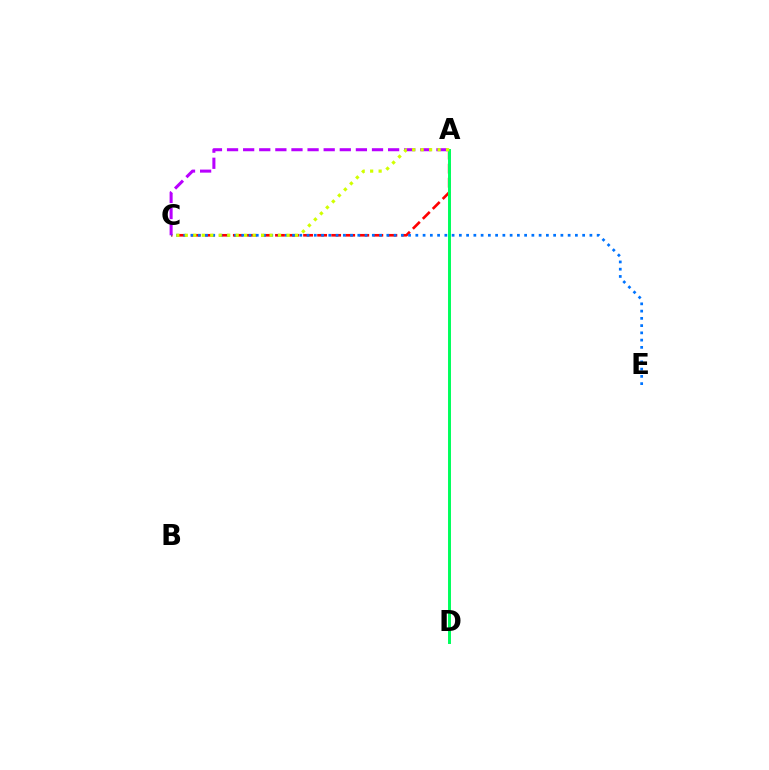{('A', 'C'): [{'color': '#ff0000', 'line_style': 'dashed', 'thickness': 1.91}, {'color': '#b900ff', 'line_style': 'dashed', 'thickness': 2.19}, {'color': '#d1ff00', 'line_style': 'dotted', 'thickness': 2.3}], ('C', 'E'): [{'color': '#0074ff', 'line_style': 'dotted', 'thickness': 1.97}], ('A', 'D'): [{'color': '#00ff5c', 'line_style': 'solid', 'thickness': 2.13}]}